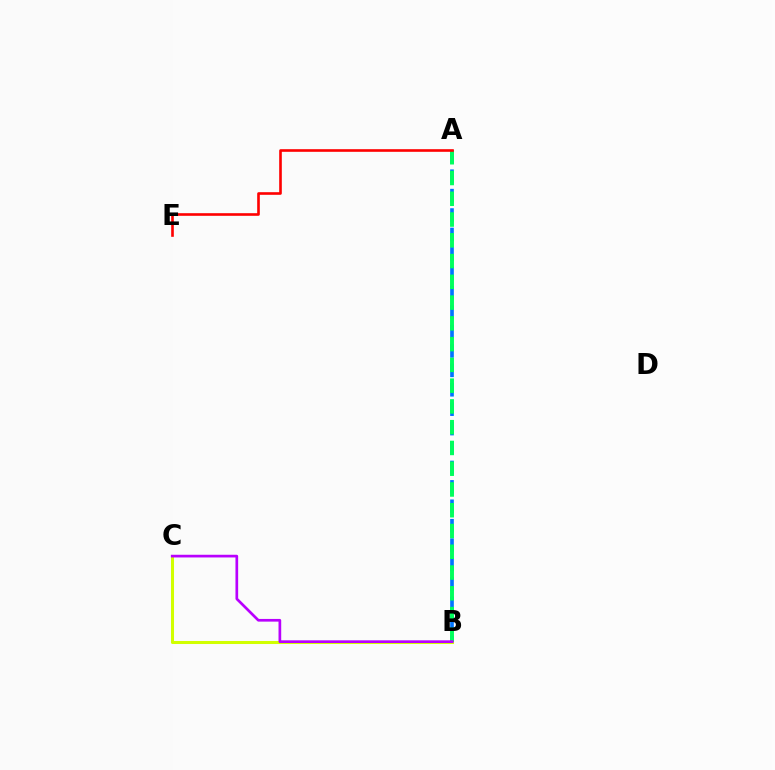{('A', 'B'): [{'color': '#0074ff', 'line_style': 'dashed', 'thickness': 2.64}, {'color': '#00ff5c', 'line_style': 'dashed', 'thickness': 2.82}], ('B', 'C'): [{'color': '#d1ff00', 'line_style': 'solid', 'thickness': 2.19}, {'color': '#b900ff', 'line_style': 'solid', 'thickness': 1.94}], ('A', 'E'): [{'color': '#ff0000', 'line_style': 'solid', 'thickness': 1.89}]}